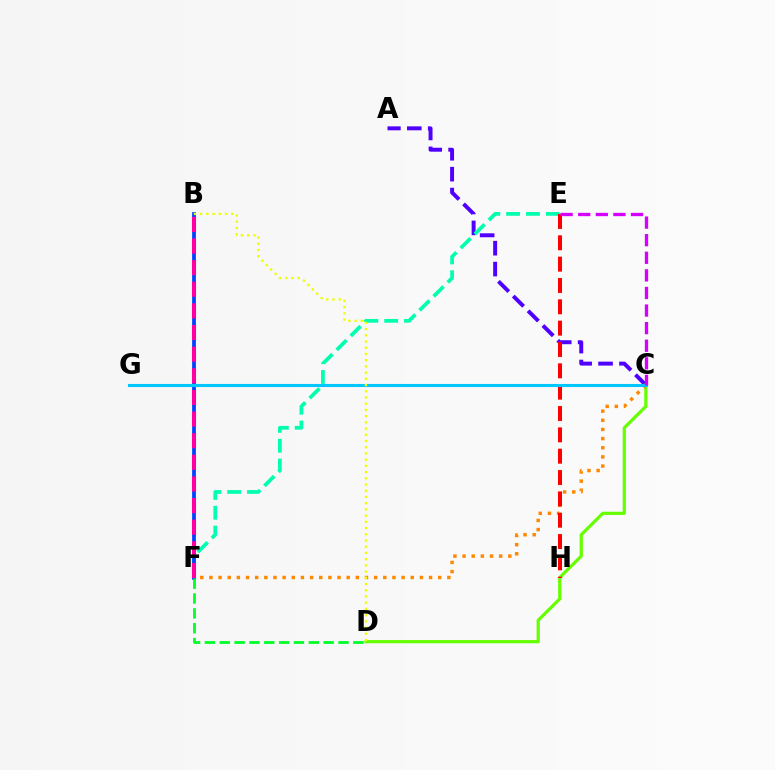{('A', 'C'): [{'color': '#4f00ff', 'line_style': 'dashed', 'thickness': 2.84}], ('C', 'D'): [{'color': '#66ff00', 'line_style': 'solid', 'thickness': 2.3}], ('E', 'F'): [{'color': '#00ffaf', 'line_style': 'dashed', 'thickness': 2.7}], ('C', 'F'): [{'color': '#ff8800', 'line_style': 'dotted', 'thickness': 2.49}], ('B', 'F'): [{'color': '#003fff', 'line_style': 'solid', 'thickness': 2.69}, {'color': '#ff00a0', 'line_style': 'dashed', 'thickness': 2.94}], ('E', 'H'): [{'color': '#ff0000', 'line_style': 'dashed', 'thickness': 2.9}], ('C', 'G'): [{'color': '#00c7ff', 'line_style': 'solid', 'thickness': 2.22}], ('D', 'F'): [{'color': '#00ff27', 'line_style': 'dashed', 'thickness': 2.02}], ('C', 'E'): [{'color': '#d600ff', 'line_style': 'dashed', 'thickness': 2.39}], ('B', 'D'): [{'color': '#eeff00', 'line_style': 'dotted', 'thickness': 1.69}]}